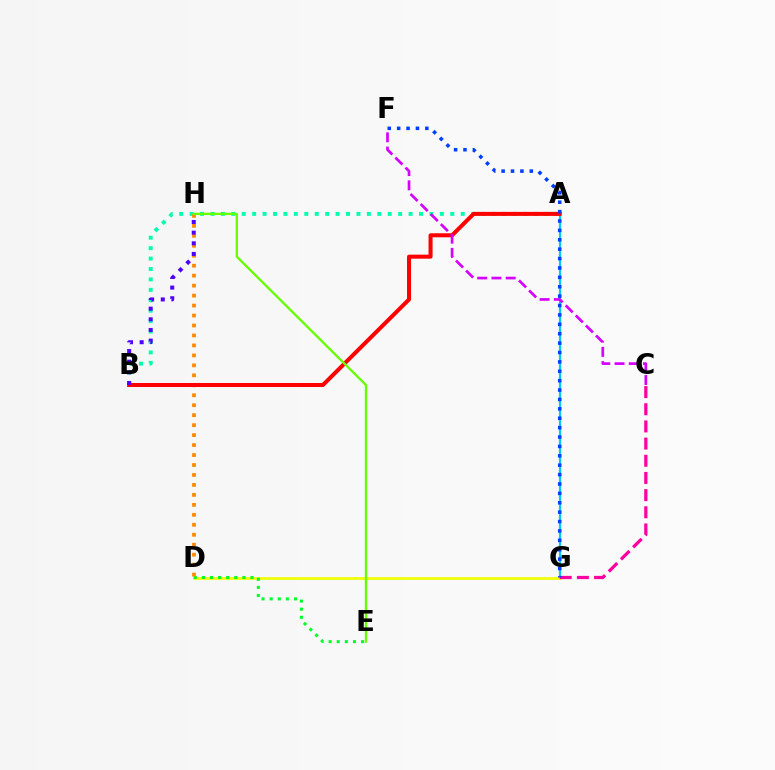{('A', 'G'): [{'color': '#00c7ff', 'line_style': 'solid', 'thickness': 1.56}], ('D', 'G'): [{'color': '#eeff00', 'line_style': 'solid', 'thickness': 1.94}], ('A', 'B'): [{'color': '#00ffaf', 'line_style': 'dotted', 'thickness': 2.83}, {'color': '#ff0000', 'line_style': 'solid', 'thickness': 2.9}], ('D', 'E'): [{'color': '#00ff27', 'line_style': 'dotted', 'thickness': 2.2}], ('D', 'H'): [{'color': '#ff8800', 'line_style': 'dotted', 'thickness': 2.71}], ('C', 'G'): [{'color': '#ff00a0', 'line_style': 'dashed', 'thickness': 2.33}], ('B', 'H'): [{'color': '#4f00ff', 'line_style': 'dotted', 'thickness': 2.89}], ('C', 'F'): [{'color': '#d600ff', 'line_style': 'dashed', 'thickness': 1.93}], ('F', 'G'): [{'color': '#003fff', 'line_style': 'dotted', 'thickness': 2.55}], ('E', 'H'): [{'color': '#66ff00', 'line_style': 'solid', 'thickness': 1.66}]}